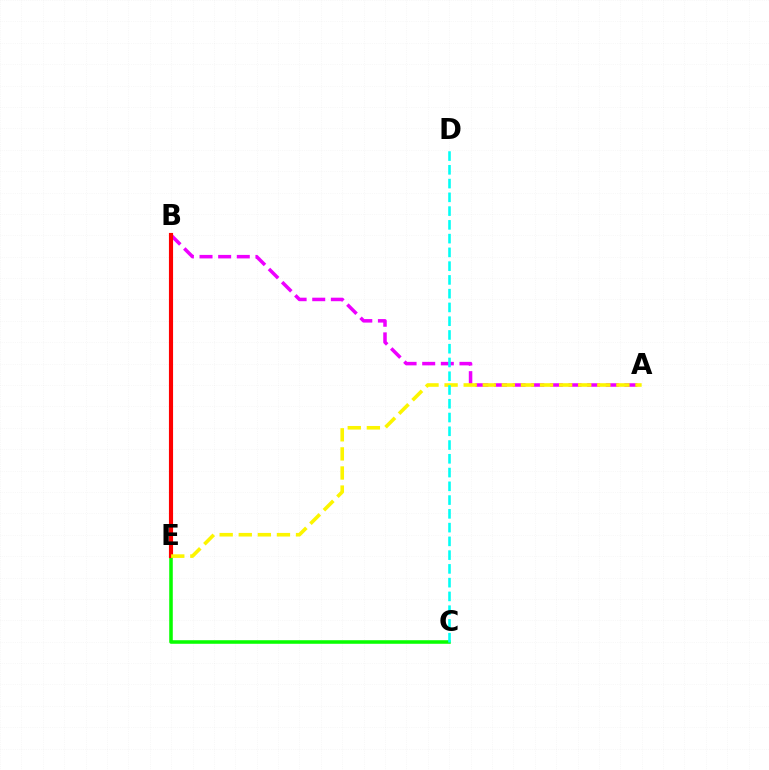{('C', 'E'): [{'color': '#08ff00', 'line_style': 'solid', 'thickness': 2.56}], ('A', 'B'): [{'color': '#ee00ff', 'line_style': 'dashed', 'thickness': 2.53}], ('B', 'E'): [{'color': '#0010ff', 'line_style': 'dashed', 'thickness': 1.98}, {'color': '#ff0000', 'line_style': 'solid', 'thickness': 2.97}], ('A', 'E'): [{'color': '#fcf500', 'line_style': 'dashed', 'thickness': 2.59}], ('C', 'D'): [{'color': '#00fff6', 'line_style': 'dashed', 'thickness': 1.87}]}